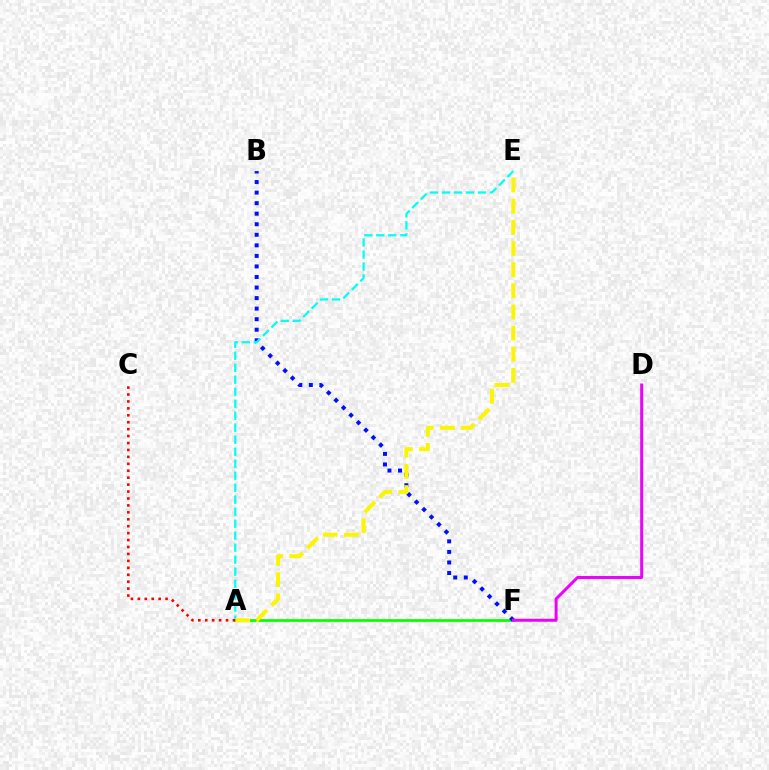{('A', 'F'): [{'color': '#08ff00', 'line_style': 'solid', 'thickness': 1.97}], ('B', 'F'): [{'color': '#0010ff', 'line_style': 'dotted', 'thickness': 2.87}], ('A', 'E'): [{'color': '#00fff6', 'line_style': 'dashed', 'thickness': 1.63}, {'color': '#fcf500', 'line_style': 'dashed', 'thickness': 2.87}], ('D', 'F'): [{'color': '#ee00ff', 'line_style': 'solid', 'thickness': 2.15}], ('A', 'C'): [{'color': '#ff0000', 'line_style': 'dotted', 'thickness': 1.88}]}